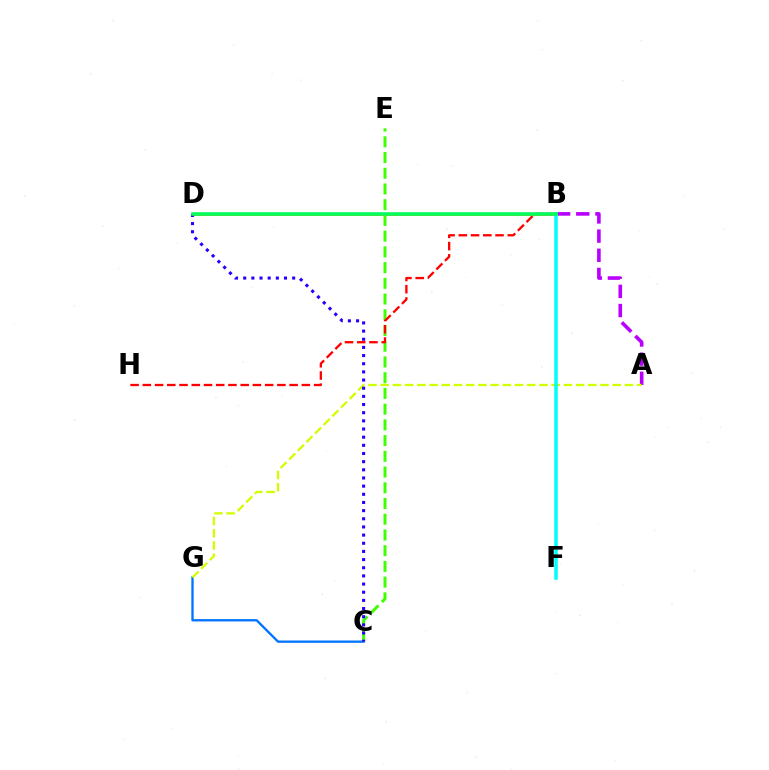{('C', 'G'): [{'color': '#0074ff', 'line_style': 'solid', 'thickness': 1.67}], ('C', 'E'): [{'color': '#3dff00', 'line_style': 'dashed', 'thickness': 2.14}], ('A', 'B'): [{'color': '#b900ff', 'line_style': 'dashed', 'thickness': 2.6}], ('A', 'G'): [{'color': '#d1ff00', 'line_style': 'dashed', 'thickness': 1.66}], ('B', 'D'): [{'color': '#ff00ac', 'line_style': 'solid', 'thickness': 1.64}, {'color': '#ff9400', 'line_style': 'solid', 'thickness': 2.08}, {'color': '#00ff5c', 'line_style': 'solid', 'thickness': 2.56}], ('B', 'H'): [{'color': '#ff0000', 'line_style': 'dashed', 'thickness': 1.66}], ('C', 'D'): [{'color': '#2500ff', 'line_style': 'dotted', 'thickness': 2.22}], ('B', 'F'): [{'color': '#00fff6', 'line_style': 'solid', 'thickness': 2.54}]}